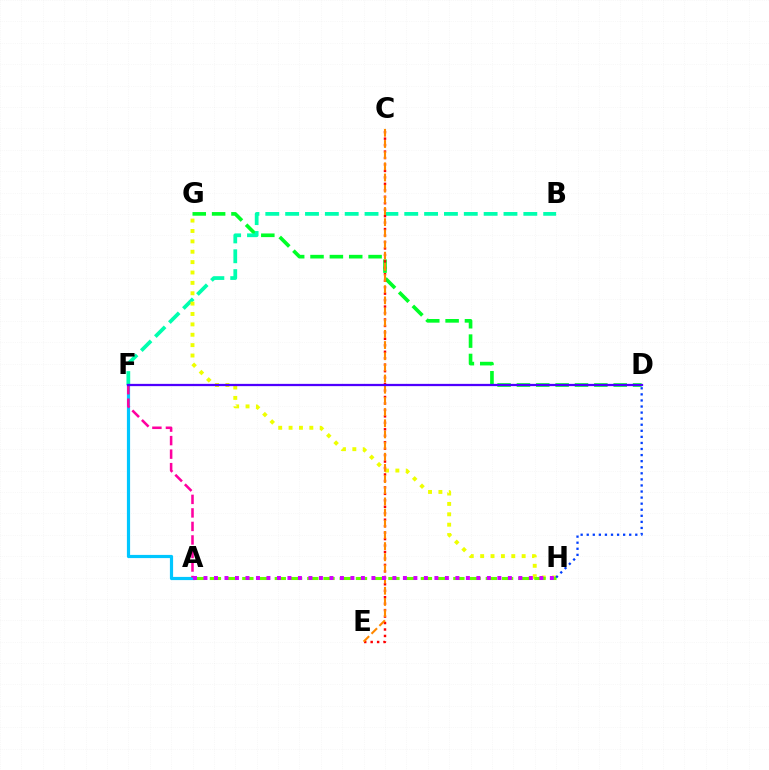{('D', 'G'): [{'color': '#00ff27', 'line_style': 'dashed', 'thickness': 2.63}], ('B', 'F'): [{'color': '#00ffaf', 'line_style': 'dashed', 'thickness': 2.7}], ('G', 'H'): [{'color': '#eeff00', 'line_style': 'dotted', 'thickness': 2.82}], ('A', 'F'): [{'color': '#00c7ff', 'line_style': 'solid', 'thickness': 2.29}, {'color': '#ff00a0', 'line_style': 'dashed', 'thickness': 1.84}], ('C', 'E'): [{'color': '#ff0000', 'line_style': 'dotted', 'thickness': 1.75}, {'color': '#ff8800', 'line_style': 'dashed', 'thickness': 1.52}], ('A', 'H'): [{'color': '#66ff00', 'line_style': 'dashed', 'thickness': 2.21}, {'color': '#d600ff', 'line_style': 'dotted', 'thickness': 2.85}], ('D', 'H'): [{'color': '#003fff', 'line_style': 'dotted', 'thickness': 1.65}], ('D', 'F'): [{'color': '#4f00ff', 'line_style': 'solid', 'thickness': 1.63}]}